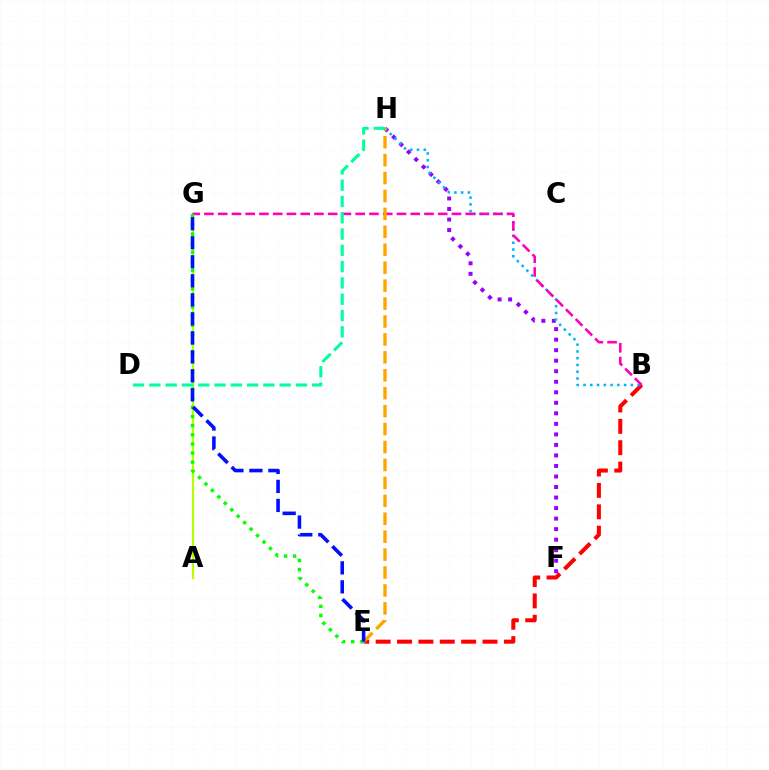{('B', 'E'): [{'color': '#ff0000', 'line_style': 'dashed', 'thickness': 2.9}], ('A', 'G'): [{'color': '#b3ff00', 'line_style': 'solid', 'thickness': 1.56}], ('F', 'H'): [{'color': '#9b00ff', 'line_style': 'dotted', 'thickness': 2.86}], ('B', 'H'): [{'color': '#00b5ff', 'line_style': 'dotted', 'thickness': 1.84}], ('B', 'G'): [{'color': '#ff00bd', 'line_style': 'dashed', 'thickness': 1.87}], ('E', 'H'): [{'color': '#ffa500', 'line_style': 'dashed', 'thickness': 2.44}], ('D', 'H'): [{'color': '#00ff9d', 'line_style': 'dashed', 'thickness': 2.21}], ('E', 'G'): [{'color': '#08ff00', 'line_style': 'dotted', 'thickness': 2.48}, {'color': '#0010ff', 'line_style': 'dashed', 'thickness': 2.58}]}